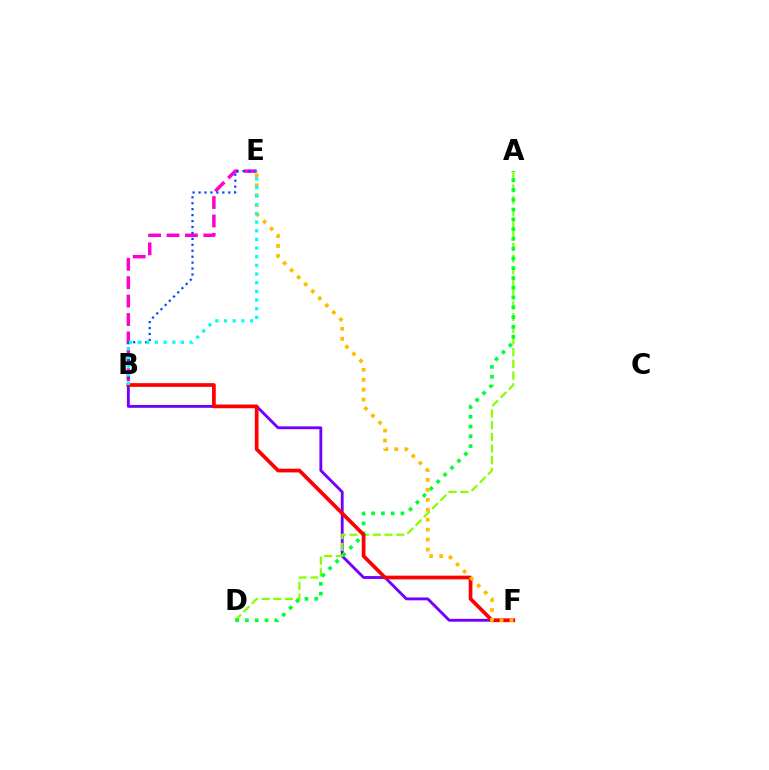{('B', 'E'): [{'color': '#ff00cf', 'line_style': 'dashed', 'thickness': 2.5}, {'color': '#004bff', 'line_style': 'dotted', 'thickness': 1.61}, {'color': '#00fff6', 'line_style': 'dotted', 'thickness': 2.35}], ('B', 'F'): [{'color': '#7200ff', 'line_style': 'solid', 'thickness': 2.05}, {'color': '#ff0000', 'line_style': 'solid', 'thickness': 2.67}], ('A', 'D'): [{'color': '#84ff00', 'line_style': 'dashed', 'thickness': 1.59}, {'color': '#00ff39', 'line_style': 'dotted', 'thickness': 2.66}], ('E', 'F'): [{'color': '#ffbd00', 'line_style': 'dotted', 'thickness': 2.7}]}